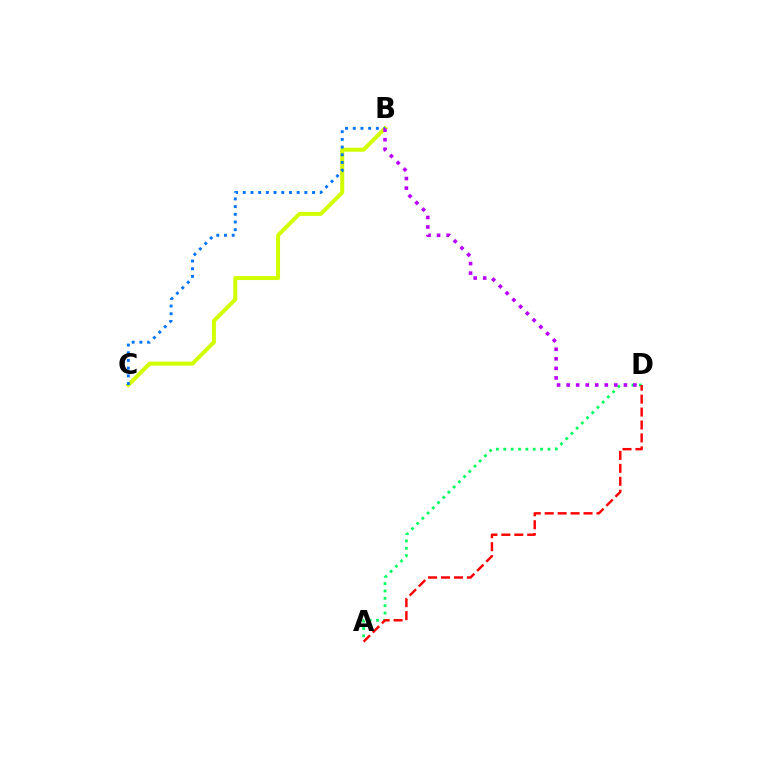{('B', 'C'): [{'color': '#d1ff00', 'line_style': 'solid', 'thickness': 2.88}, {'color': '#0074ff', 'line_style': 'dotted', 'thickness': 2.09}], ('A', 'D'): [{'color': '#00ff5c', 'line_style': 'dotted', 'thickness': 2.0}, {'color': '#ff0000', 'line_style': 'dashed', 'thickness': 1.76}], ('B', 'D'): [{'color': '#b900ff', 'line_style': 'dotted', 'thickness': 2.59}]}